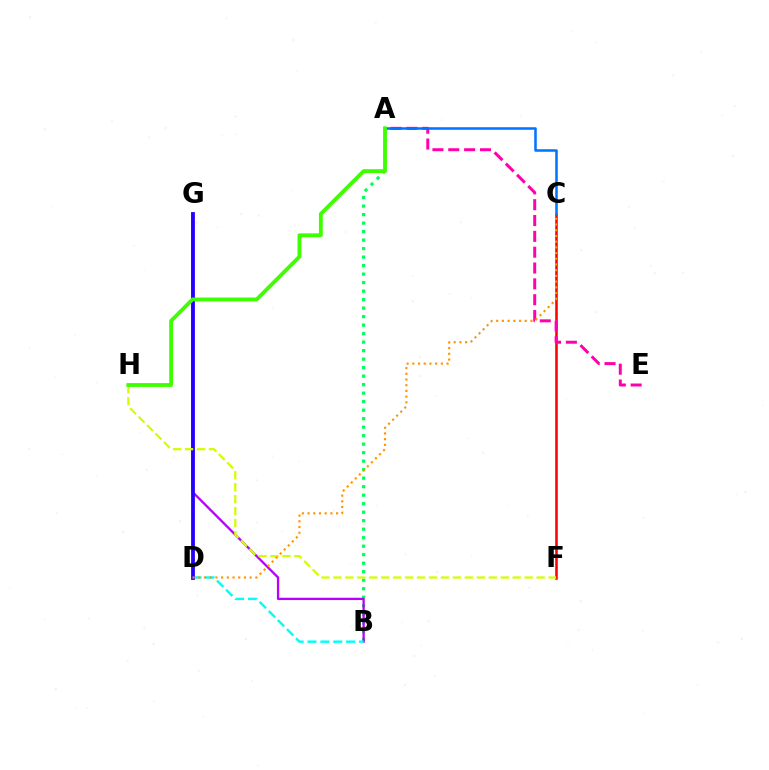{('A', 'B'): [{'color': '#00ff5c', 'line_style': 'dotted', 'thickness': 2.31}], ('C', 'F'): [{'color': '#ff0000', 'line_style': 'solid', 'thickness': 1.84}], ('B', 'G'): [{'color': '#b900ff', 'line_style': 'solid', 'thickness': 1.66}], ('A', 'E'): [{'color': '#ff00ac', 'line_style': 'dashed', 'thickness': 2.15}], ('B', 'D'): [{'color': '#00fff6', 'line_style': 'dashed', 'thickness': 1.75}], ('A', 'C'): [{'color': '#0074ff', 'line_style': 'solid', 'thickness': 1.82}], ('D', 'G'): [{'color': '#2500ff', 'line_style': 'solid', 'thickness': 2.74}], ('F', 'H'): [{'color': '#d1ff00', 'line_style': 'dashed', 'thickness': 1.62}], ('A', 'H'): [{'color': '#3dff00', 'line_style': 'solid', 'thickness': 2.76}], ('C', 'D'): [{'color': '#ff9400', 'line_style': 'dotted', 'thickness': 1.55}]}